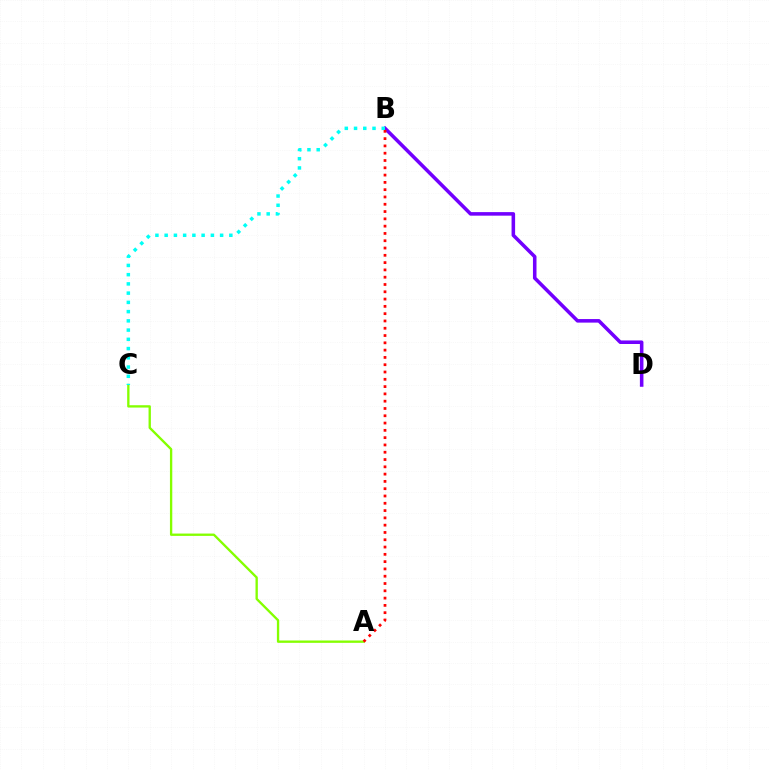{('A', 'C'): [{'color': '#84ff00', 'line_style': 'solid', 'thickness': 1.68}], ('B', 'D'): [{'color': '#7200ff', 'line_style': 'solid', 'thickness': 2.56}], ('B', 'C'): [{'color': '#00fff6', 'line_style': 'dotted', 'thickness': 2.51}], ('A', 'B'): [{'color': '#ff0000', 'line_style': 'dotted', 'thickness': 1.98}]}